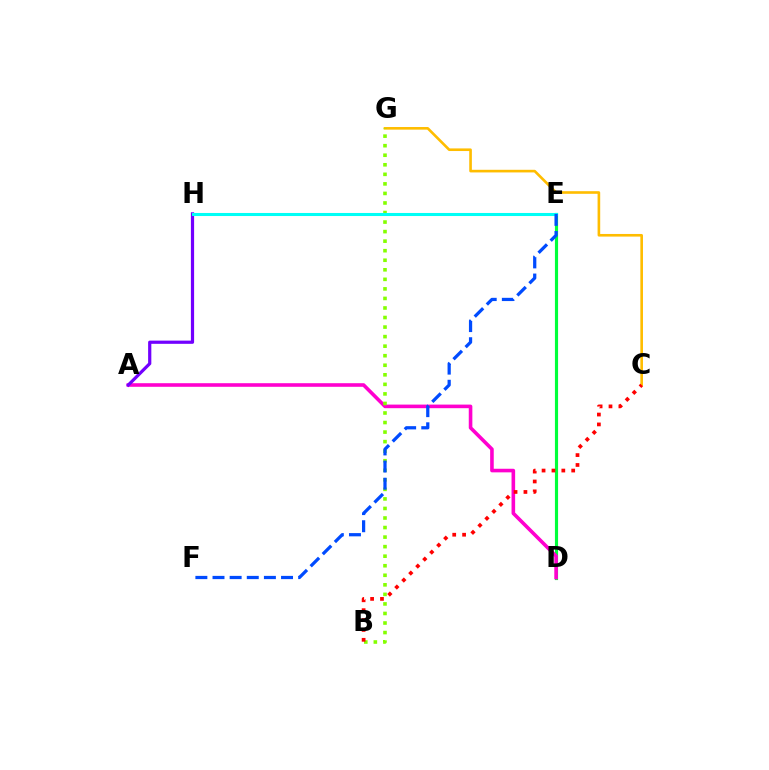{('D', 'E'): [{'color': '#00ff39', 'line_style': 'solid', 'thickness': 2.27}], ('C', 'G'): [{'color': '#ffbd00', 'line_style': 'solid', 'thickness': 1.89}], ('A', 'D'): [{'color': '#ff00cf', 'line_style': 'solid', 'thickness': 2.59}], ('B', 'G'): [{'color': '#84ff00', 'line_style': 'dotted', 'thickness': 2.59}], ('B', 'C'): [{'color': '#ff0000', 'line_style': 'dotted', 'thickness': 2.68}], ('A', 'H'): [{'color': '#7200ff', 'line_style': 'solid', 'thickness': 2.31}], ('E', 'H'): [{'color': '#00fff6', 'line_style': 'solid', 'thickness': 2.2}], ('E', 'F'): [{'color': '#004bff', 'line_style': 'dashed', 'thickness': 2.33}]}